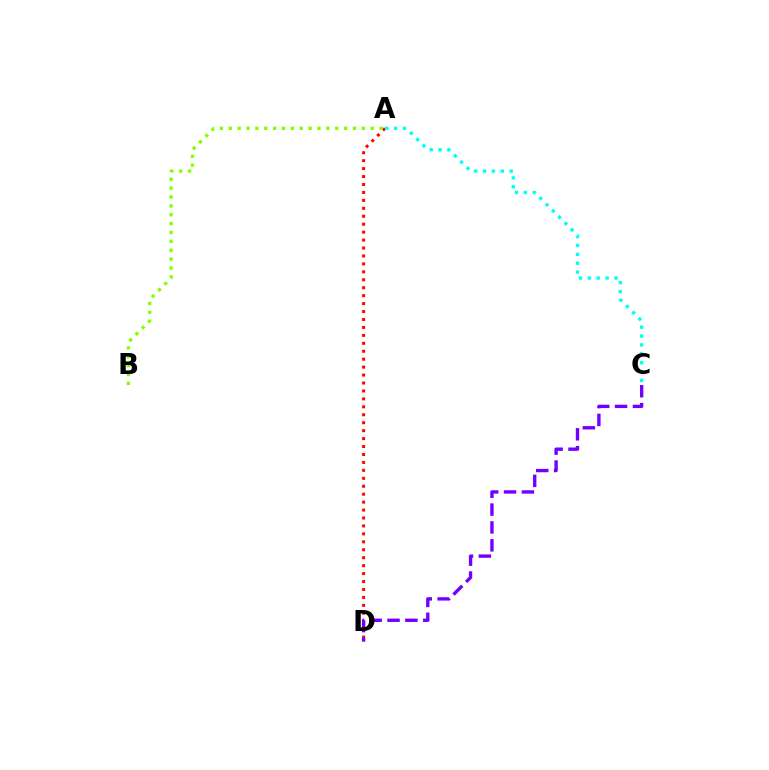{('A', 'D'): [{'color': '#ff0000', 'line_style': 'dotted', 'thickness': 2.16}], ('C', 'D'): [{'color': '#7200ff', 'line_style': 'dashed', 'thickness': 2.43}], ('A', 'B'): [{'color': '#84ff00', 'line_style': 'dotted', 'thickness': 2.41}], ('A', 'C'): [{'color': '#00fff6', 'line_style': 'dotted', 'thickness': 2.42}]}